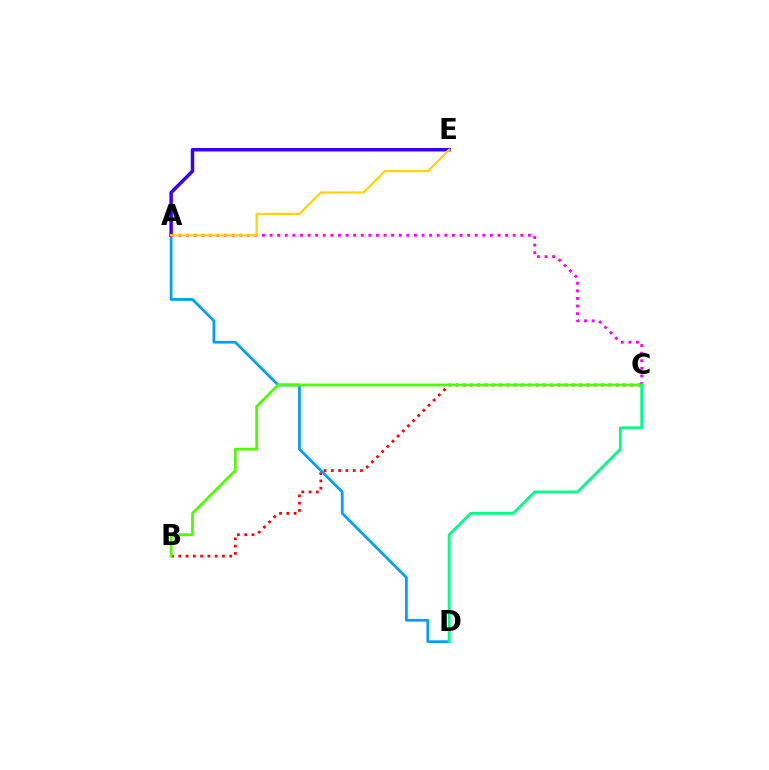{('B', 'C'): [{'color': '#ff0000', 'line_style': 'dotted', 'thickness': 1.98}, {'color': '#4fff00', 'line_style': 'solid', 'thickness': 2.01}], ('A', 'D'): [{'color': '#009eff', 'line_style': 'solid', 'thickness': 1.97}], ('A', 'E'): [{'color': '#3700ff', 'line_style': 'solid', 'thickness': 2.5}, {'color': '#ffd500', 'line_style': 'solid', 'thickness': 1.57}], ('A', 'C'): [{'color': '#ff00ed', 'line_style': 'dotted', 'thickness': 2.06}], ('C', 'D'): [{'color': '#00ff86', 'line_style': 'solid', 'thickness': 2.04}]}